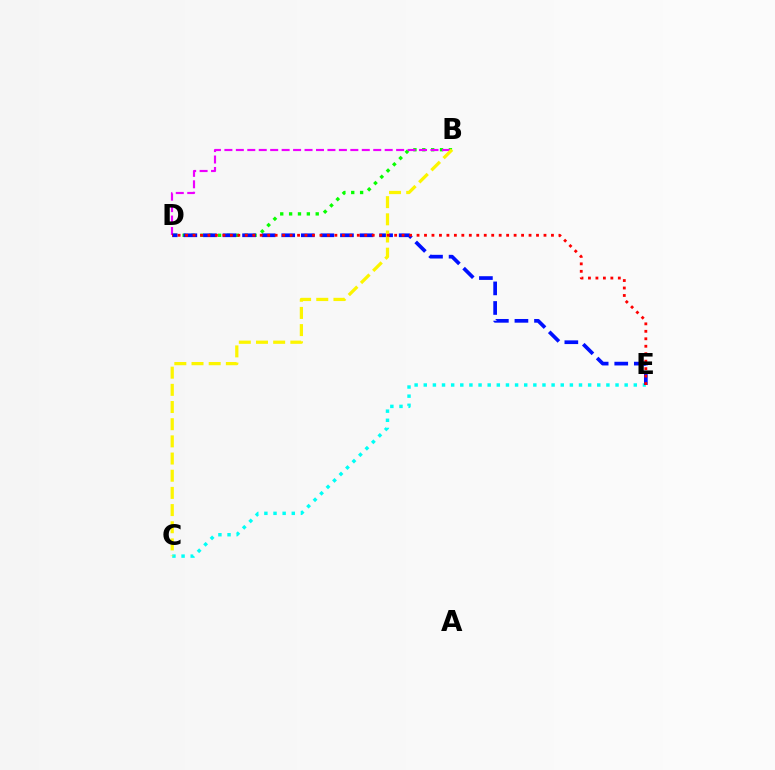{('B', 'D'): [{'color': '#08ff00', 'line_style': 'dotted', 'thickness': 2.41}, {'color': '#ee00ff', 'line_style': 'dashed', 'thickness': 1.56}], ('C', 'E'): [{'color': '#00fff6', 'line_style': 'dotted', 'thickness': 2.48}], ('D', 'E'): [{'color': '#0010ff', 'line_style': 'dashed', 'thickness': 2.66}, {'color': '#ff0000', 'line_style': 'dotted', 'thickness': 2.03}], ('B', 'C'): [{'color': '#fcf500', 'line_style': 'dashed', 'thickness': 2.33}]}